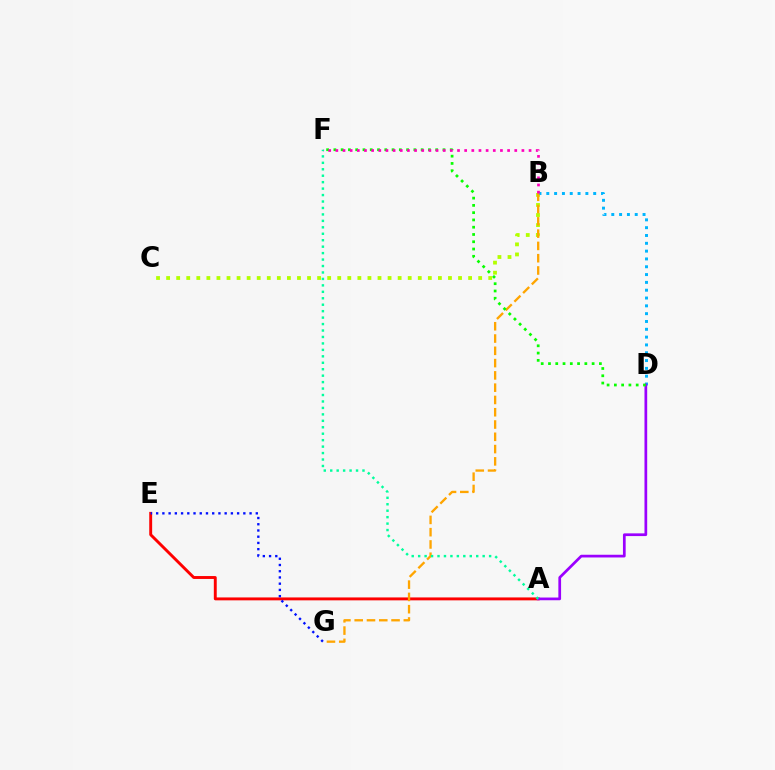{('B', 'C'): [{'color': '#b3ff00', 'line_style': 'dotted', 'thickness': 2.74}], ('B', 'D'): [{'color': '#00b5ff', 'line_style': 'dotted', 'thickness': 2.12}], ('A', 'E'): [{'color': '#ff0000', 'line_style': 'solid', 'thickness': 2.09}], ('A', 'D'): [{'color': '#9b00ff', 'line_style': 'solid', 'thickness': 1.96}], ('E', 'G'): [{'color': '#0010ff', 'line_style': 'dotted', 'thickness': 1.69}], ('B', 'G'): [{'color': '#ffa500', 'line_style': 'dashed', 'thickness': 1.67}], ('D', 'F'): [{'color': '#08ff00', 'line_style': 'dotted', 'thickness': 1.98}], ('B', 'F'): [{'color': '#ff00bd', 'line_style': 'dotted', 'thickness': 1.94}], ('A', 'F'): [{'color': '#00ff9d', 'line_style': 'dotted', 'thickness': 1.75}]}